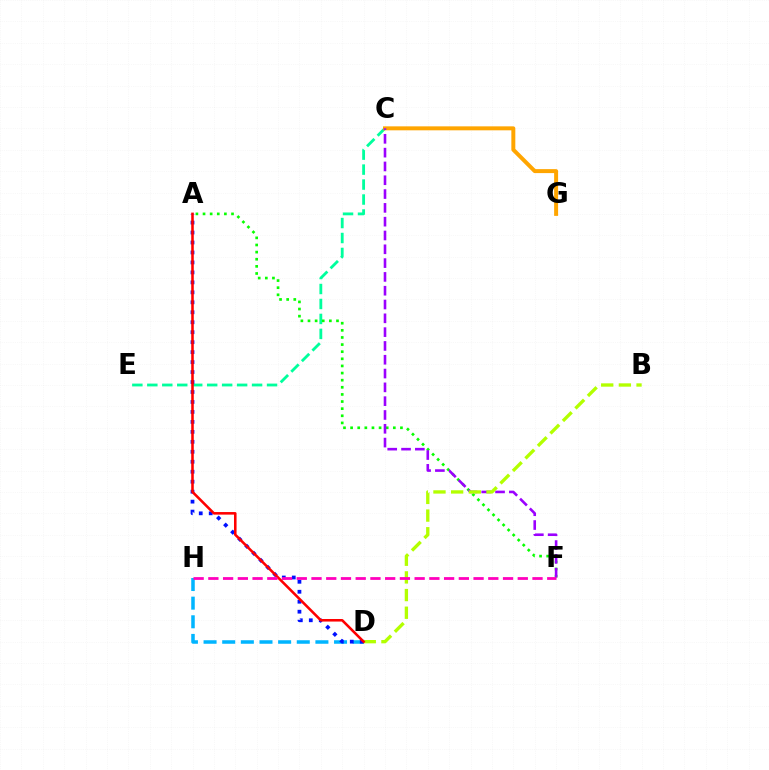{('C', 'E'): [{'color': '#00ff9d', 'line_style': 'dashed', 'thickness': 2.03}], ('D', 'H'): [{'color': '#00b5ff', 'line_style': 'dashed', 'thickness': 2.53}], ('A', 'F'): [{'color': '#08ff00', 'line_style': 'dotted', 'thickness': 1.93}], ('A', 'D'): [{'color': '#0010ff', 'line_style': 'dotted', 'thickness': 2.71}, {'color': '#ff0000', 'line_style': 'solid', 'thickness': 1.85}], ('C', 'G'): [{'color': '#ffa500', 'line_style': 'solid', 'thickness': 2.86}], ('C', 'F'): [{'color': '#9b00ff', 'line_style': 'dashed', 'thickness': 1.88}], ('B', 'D'): [{'color': '#b3ff00', 'line_style': 'dashed', 'thickness': 2.4}], ('F', 'H'): [{'color': '#ff00bd', 'line_style': 'dashed', 'thickness': 2.0}]}